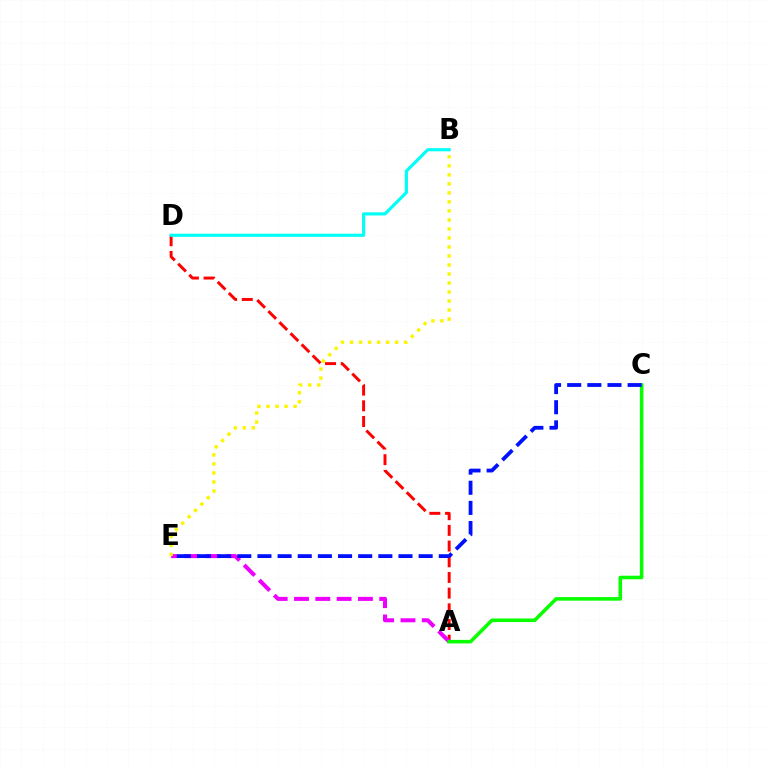{('A', 'D'): [{'color': '#ff0000', 'line_style': 'dashed', 'thickness': 2.13}], ('A', 'E'): [{'color': '#ee00ff', 'line_style': 'dashed', 'thickness': 2.9}], ('A', 'C'): [{'color': '#08ff00', 'line_style': 'solid', 'thickness': 2.56}], ('C', 'E'): [{'color': '#0010ff', 'line_style': 'dashed', 'thickness': 2.74}], ('B', 'E'): [{'color': '#fcf500', 'line_style': 'dotted', 'thickness': 2.45}], ('B', 'D'): [{'color': '#00fff6', 'line_style': 'solid', 'thickness': 2.26}]}